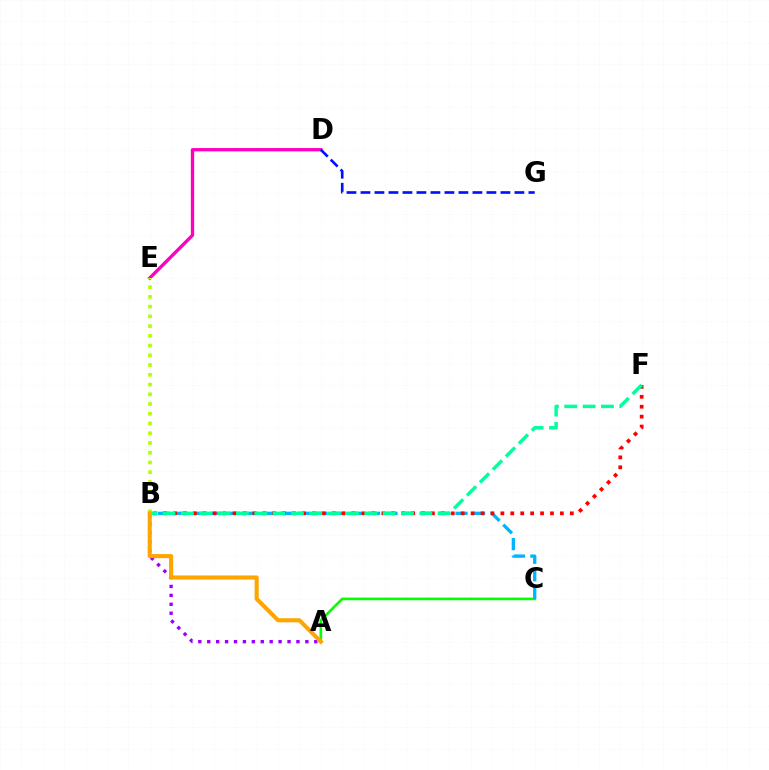{('A', 'C'): [{'color': '#08ff00', 'line_style': 'solid', 'thickness': 1.9}], ('A', 'B'): [{'color': '#9b00ff', 'line_style': 'dotted', 'thickness': 2.42}, {'color': '#ffa500', 'line_style': 'solid', 'thickness': 2.94}], ('D', 'E'): [{'color': '#ff00bd', 'line_style': 'solid', 'thickness': 2.4}], ('B', 'C'): [{'color': '#00b5ff', 'line_style': 'dashed', 'thickness': 2.38}], ('B', 'F'): [{'color': '#ff0000', 'line_style': 'dotted', 'thickness': 2.7}, {'color': '#00ff9d', 'line_style': 'dashed', 'thickness': 2.49}], ('D', 'G'): [{'color': '#0010ff', 'line_style': 'dashed', 'thickness': 1.9}], ('B', 'E'): [{'color': '#b3ff00', 'line_style': 'dotted', 'thickness': 2.65}]}